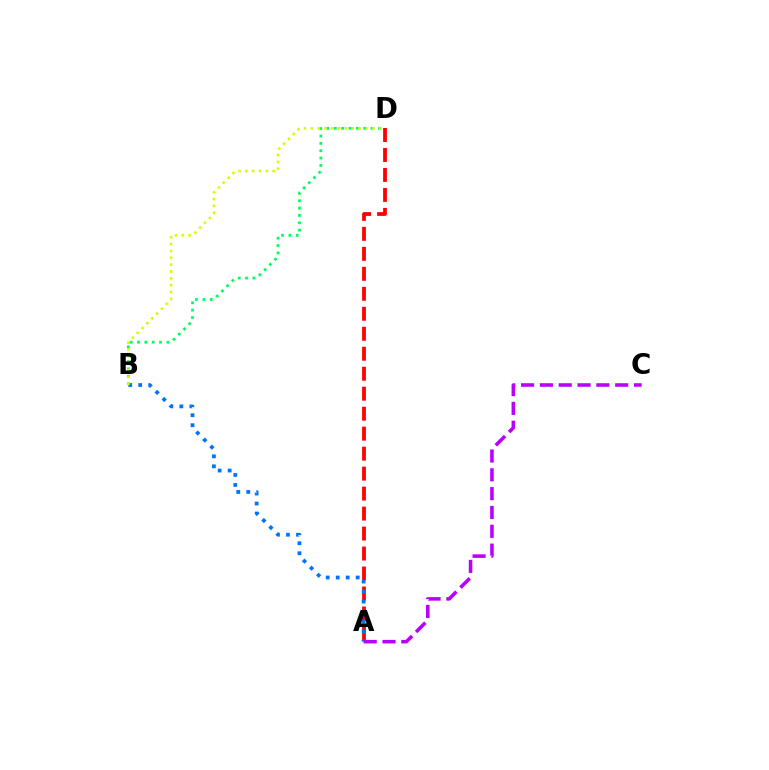{('A', 'D'): [{'color': '#ff0000', 'line_style': 'dashed', 'thickness': 2.71}], ('A', 'B'): [{'color': '#0074ff', 'line_style': 'dotted', 'thickness': 2.72}], ('B', 'D'): [{'color': '#00ff5c', 'line_style': 'dotted', 'thickness': 2.0}, {'color': '#d1ff00', 'line_style': 'dotted', 'thickness': 1.86}], ('A', 'C'): [{'color': '#b900ff', 'line_style': 'dashed', 'thickness': 2.56}]}